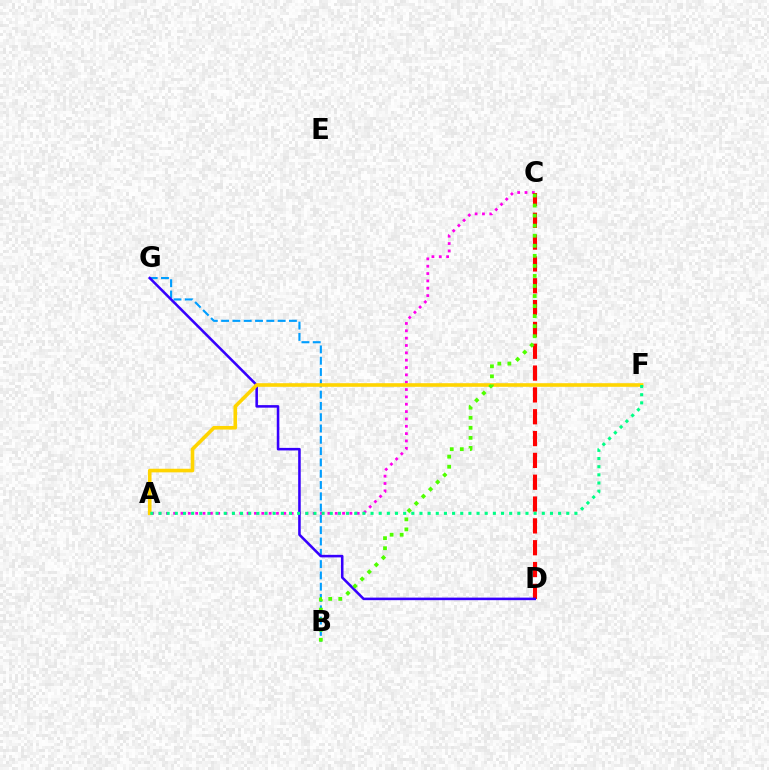{('B', 'G'): [{'color': '#009eff', 'line_style': 'dashed', 'thickness': 1.54}], ('A', 'C'): [{'color': '#ff00ed', 'line_style': 'dotted', 'thickness': 2.0}], ('C', 'D'): [{'color': '#ff0000', 'line_style': 'dashed', 'thickness': 2.97}], ('D', 'G'): [{'color': '#3700ff', 'line_style': 'solid', 'thickness': 1.84}], ('A', 'F'): [{'color': '#ffd500', 'line_style': 'solid', 'thickness': 2.6}, {'color': '#00ff86', 'line_style': 'dotted', 'thickness': 2.22}], ('B', 'C'): [{'color': '#4fff00', 'line_style': 'dotted', 'thickness': 2.73}]}